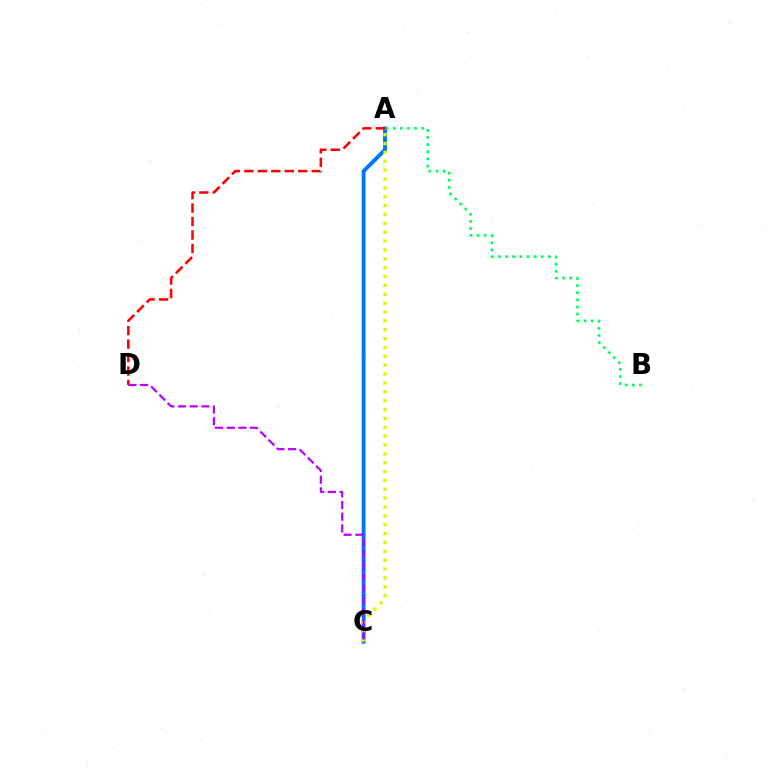{('A', 'C'): [{'color': '#0074ff', 'line_style': 'solid', 'thickness': 2.81}, {'color': '#d1ff00', 'line_style': 'dotted', 'thickness': 2.41}], ('C', 'D'): [{'color': '#b900ff', 'line_style': 'dashed', 'thickness': 1.59}], ('A', 'B'): [{'color': '#00ff5c', 'line_style': 'dotted', 'thickness': 1.94}], ('A', 'D'): [{'color': '#ff0000', 'line_style': 'dashed', 'thickness': 1.83}]}